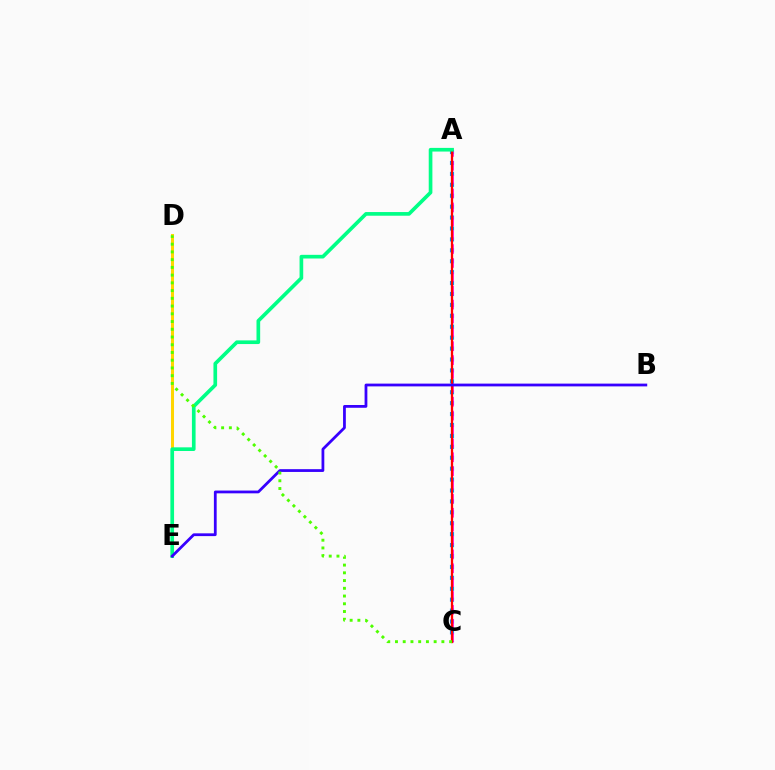{('A', 'C'): [{'color': '#009eff', 'line_style': 'dotted', 'thickness': 2.97}, {'color': '#ff00ed', 'line_style': 'dashed', 'thickness': 1.89}, {'color': '#ff0000', 'line_style': 'solid', 'thickness': 1.65}], ('D', 'E'): [{'color': '#ffd500', 'line_style': 'solid', 'thickness': 2.18}], ('A', 'E'): [{'color': '#00ff86', 'line_style': 'solid', 'thickness': 2.64}], ('B', 'E'): [{'color': '#3700ff', 'line_style': 'solid', 'thickness': 2.0}], ('C', 'D'): [{'color': '#4fff00', 'line_style': 'dotted', 'thickness': 2.1}]}